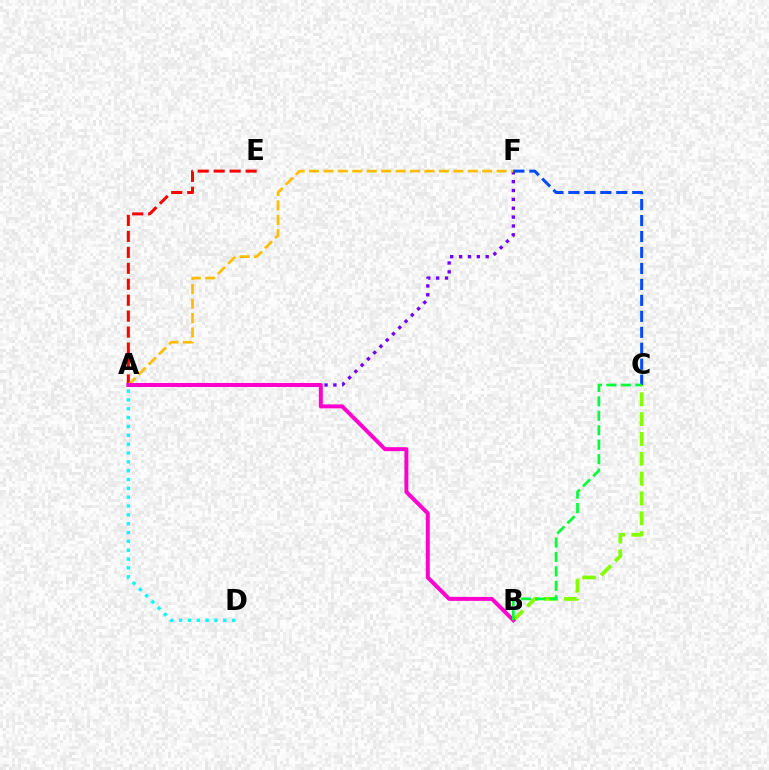{('A', 'F'): [{'color': '#7200ff', 'line_style': 'dotted', 'thickness': 2.41}, {'color': '#ffbd00', 'line_style': 'dashed', 'thickness': 1.96}], ('A', 'E'): [{'color': '#ff0000', 'line_style': 'dashed', 'thickness': 2.17}], ('B', 'C'): [{'color': '#84ff00', 'line_style': 'dashed', 'thickness': 2.69}, {'color': '#00ff39', 'line_style': 'dashed', 'thickness': 1.96}], ('A', 'B'): [{'color': '#ff00cf', 'line_style': 'solid', 'thickness': 2.86}], ('C', 'F'): [{'color': '#004bff', 'line_style': 'dashed', 'thickness': 2.17}], ('A', 'D'): [{'color': '#00fff6', 'line_style': 'dotted', 'thickness': 2.4}]}